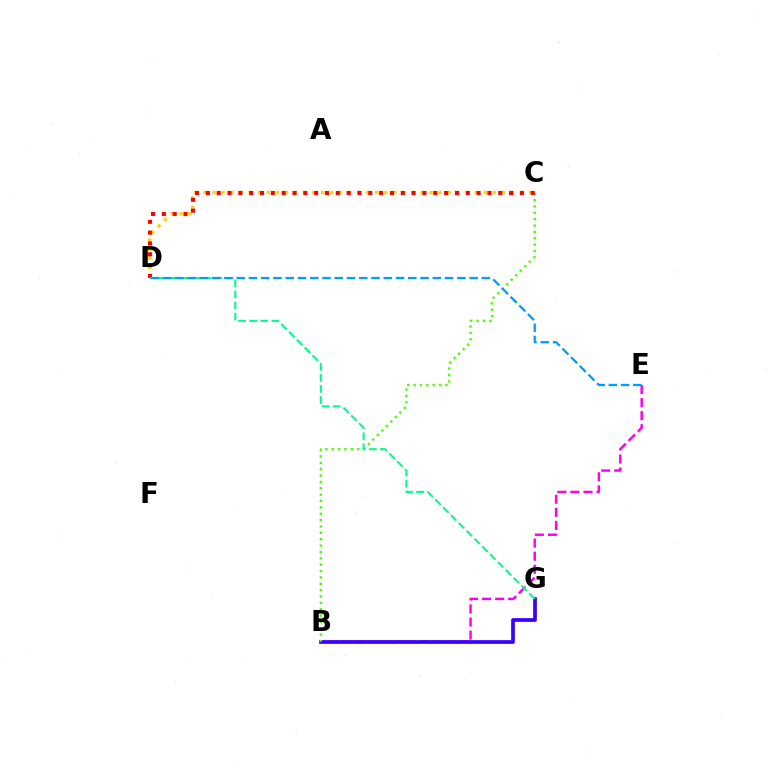{('B', 'E'): [{'color': '#ff00ed', 'line_style': 'dashed', 'thickness': 1.77}], ('B', 'G'): [{'color': '#3700ff', 'line_style': 'solid', 'thickness': 2.67}], ('C', 'D'): [{'color': '#ffd500', 'line_style': 'dotted', 'thickness': 2.46}, {'color': '#ff0000', 'line_style': 'dotted', 'thickness': 2.94}], ('B', 'C'): [{'color': '#4fff00', 'line_style': 'dotted', 'thickness': 1.73}], ('D', 'G'): [{'color': '#00ff86', 'line_style': 'dashed', 'thickness': 1.5}], ('D', 'E'): [{'color': '#009eff', 'line_style': 'dashed', 'thickness': 1.67}]}